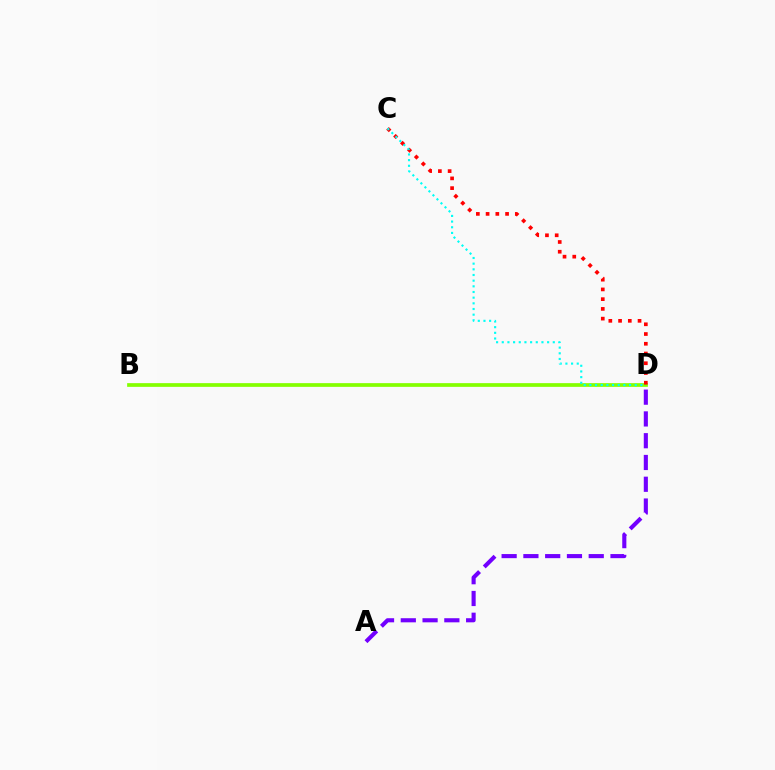{('B', 'D'): [{'color': '#84ff00', 'line_style': 'solid', 'thickness': 2.67}], ('A', 'D'): [{'color': '#7200ff', 'line_style': 'dashed', 'thickness': 2.96}], ('C', 'D'): [{'color': '#ff0000', 'line_style': 'dotted', 'thickness': 2.65}, {'color': '#00fff6', 'line_style': 'dotted', 'thickness': 1.54}]}